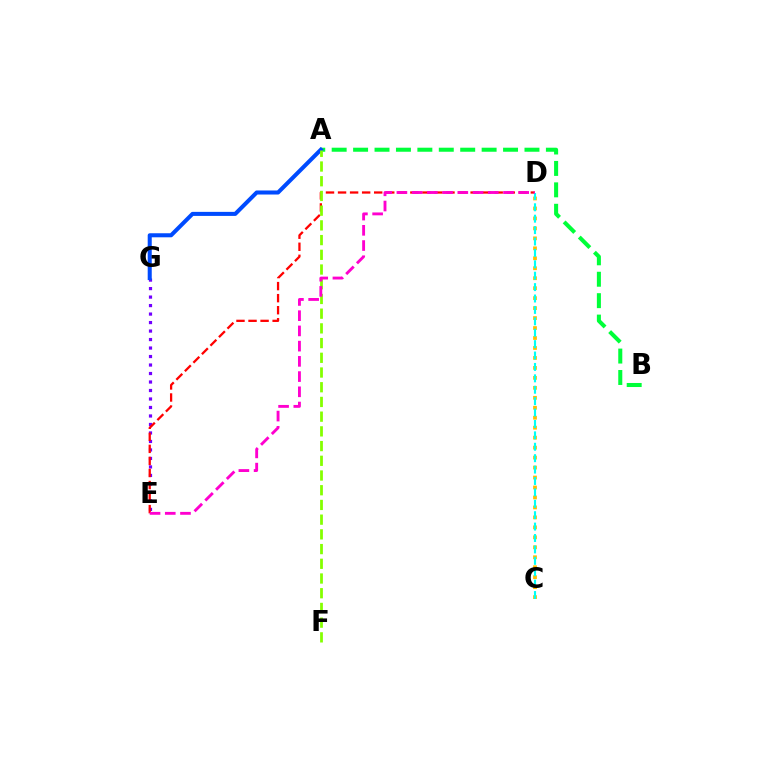{('A', 'B'): [{'color': '#00ff39', 'line_style': 'dashed', 'thickness': 2.91}], ('E', 'G'): [{'color': '#7200ff', 'line_style': 'dotted', 'thickness': 2.31}], ('C', 'D'): [{'color': '#ffbd00', 'line_style': 'dotted', 'thickness': 2.71}, {'color': '#00fff6', 'line_style': 'dashed', 'thickness': 1.55}], ('D', 'E'): [{'color': '#ff0000', 'line_style': 'dashed', 'thickness': 1.64}, {'color': '#ff00cf', 'line_style': 'dashed', 'thickness': 2.07}], ('A', 'G'): [{'color': '#004bff', 'line_style': 'solid', 'thickness': 2.91}], ('A', 'F'): [{'color': '#84ff00', 'line_style': 'dashed', 'thickness': 2.0}]}